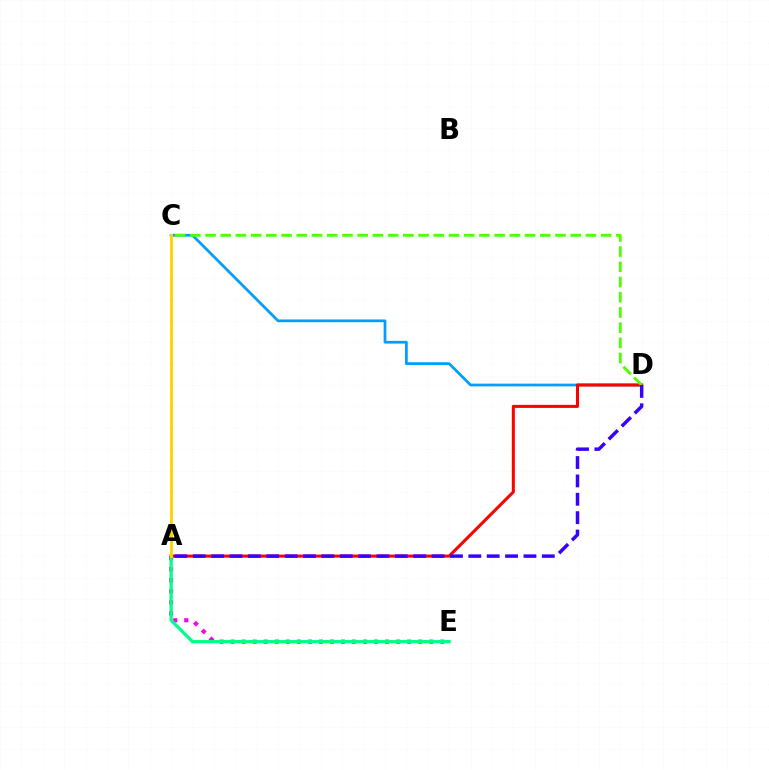{('C', 'D'): [{'color': '#009eff', 'line_style': 'solid', 'thickness': 1.97}, {'color': '#4fff00', 'line_style': 'dashed', 'thickness': 2.07}], ('A', 'E'): [{'color': '#ff00ed', 'line_style': 'dotted', 'thickness': 3.0}, {'color': '#00ff86', 'line_style': 'solid', 'thickness': 2.34}], ('A', 'D'): [{'color': '#ff0000', 'line_style': 'solid', 'thickness': 2.2}, {'color': '#3700ff', 'line_style': 'dashed', 'thickness': 2.5}], ('A', 'C'): [{'color': '#ffd500', 'line_style': 'solid', 'thickness': 2.12}]}